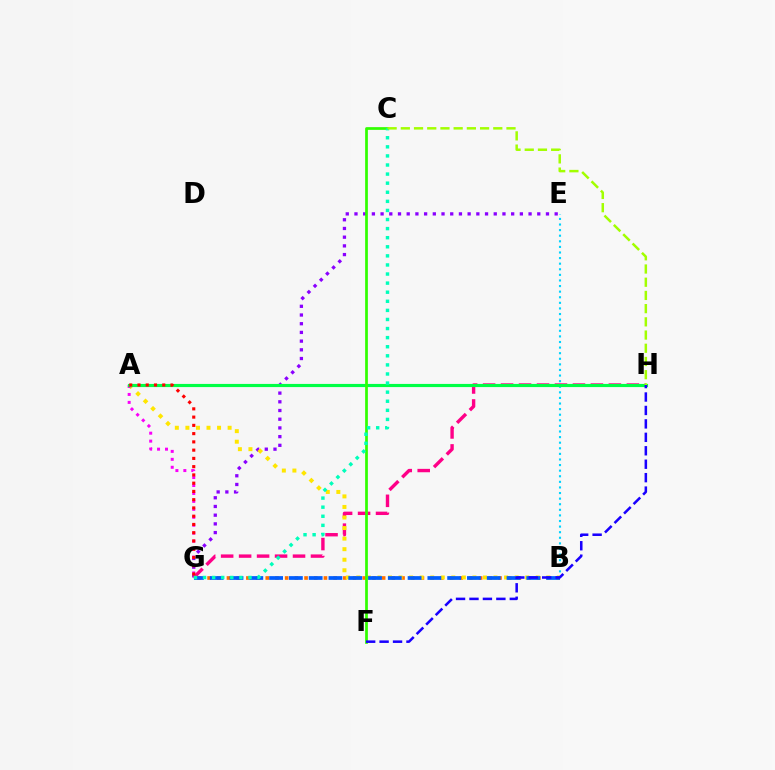{('E', 'G'): [{'color': '#8a00ff', 'line_style': 'dotted', 'thickness': 2.37}], ('B', 'G'): [{'color': '#ff7000', 'line_style': 'dotted', 'thickness': 2.63}, {'color': '#005dff', 'line_style': 'dashed', 'thickness': 2.69}], ('G', 'H'): [{'color': '#ff0088', 'line_style': 'dashed', 'thickness': 2.44}], ('A', 'B'): [{'color': '#ffe600', 'line_style': 'dotted', 'thickness': 2.87}], ('A', 'G'): [{'color': '#fa00f9', 'line_style': 'dotted', 'thickness': 2.16}, {'color': '#ff0000', 'line_style': 'dotted', 'thickness': 2.24}], ('B', 'E'): [{'color': '#00d3ff', 'line_style': 'dotted', 'thickness': 1.52}], ('A', 'H'): [{'color': '#00ff45', 'line_style': 'solid', 'thickness': 2.27}], ('C', 'F'): [{'color': '#31ff00', 'line_style': 'solid', 'thickness': 1.96}], ('C', 'G'): [{'color': '#00ffbb', 'line_style': 'dotted', 'thickness': 2.47}], ('C', 'H'): [{'color': '#a2ff00', 'line_style': 'dashed', 'thickness': 1.79}], ('F', 'H'): [{'color': '#1900ff', 'line_style': 'dashed', 'thickness': 1.83}]}